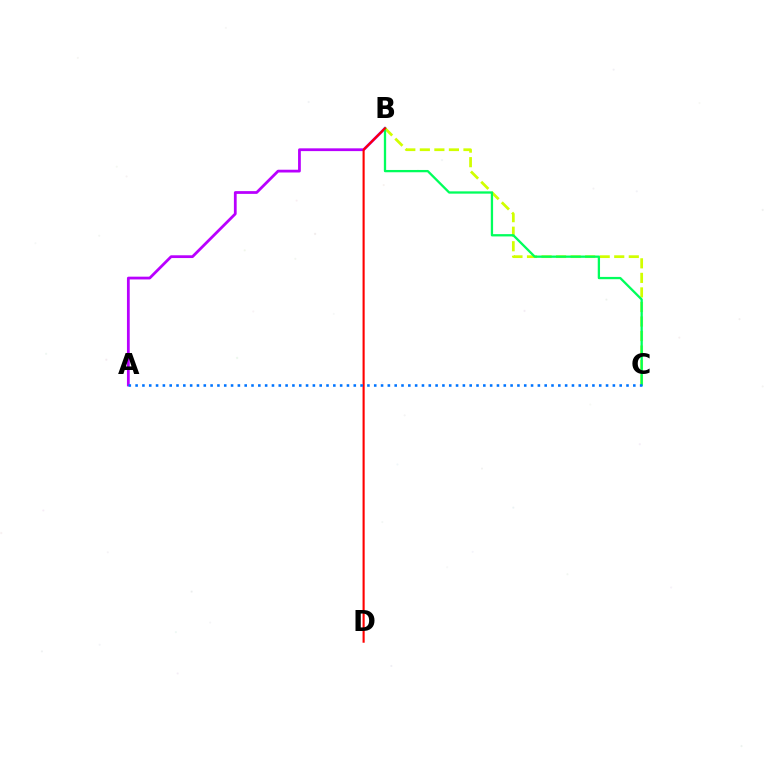{('A', 'B'): [{'color': '#b900ff', 'line_style': 'solid', 'thickness': 1.99}], ('B', 'C'): [{'color': '#d1ff00', 'line_style': 'dashed', 'thickness': 1.98}, {'color': '#00ff5c', 'line_style': 'solid', 'thickness': 1.65}], ('B', 'D'): [{'color': '#ff0000', 'line_style': 'solid', 'thickness': 1.52}], ('A', 'C'): [{'color': '#0074ff', 'line_style': 'dotted', 'thickness': 1.85}]}